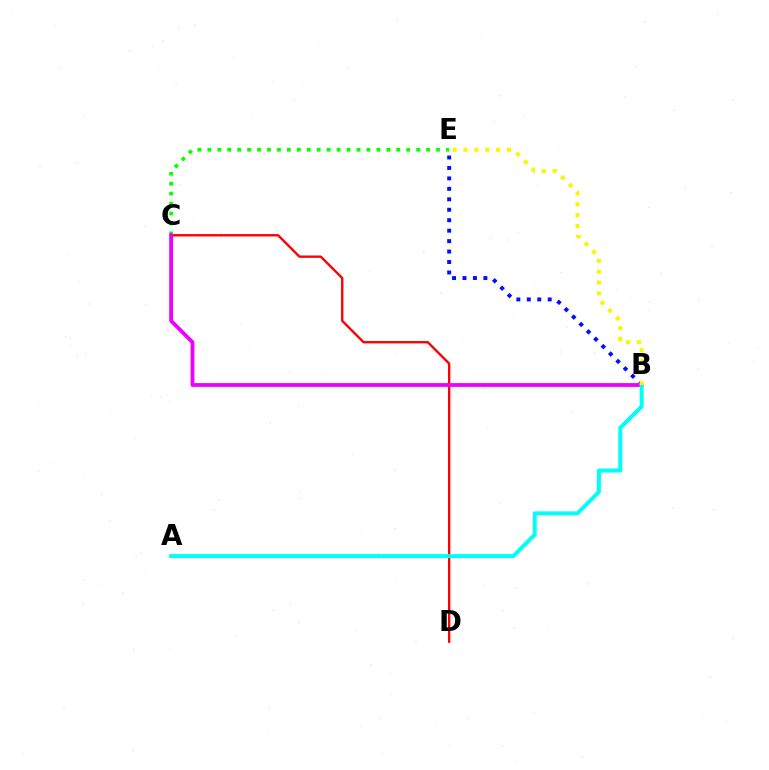{('B', 'E'): [{'color': '#0010ff', 'line_style': 'dotted', 'thickness': 2.84}, {'color': '#fcf500', 'line_style': 'dotted', 'thickness': 2.96}], ('C', 'D'): [{'color': '#ff0000', 'line_style': 'solid', 'thickness': 1.71}], ('C', 'E'): [{'color': '#08ff00', 'line_style': 'dotted', 'thickness': 2.7}], ('B', 'C'): [{'color': '#ee00ff', 'line_style': 'solid', 'thickness': 2.73}], ('A', 'B'): [{'color': '#00fff6', 'line_style': 'solid', 'thickness': 2.87}]}